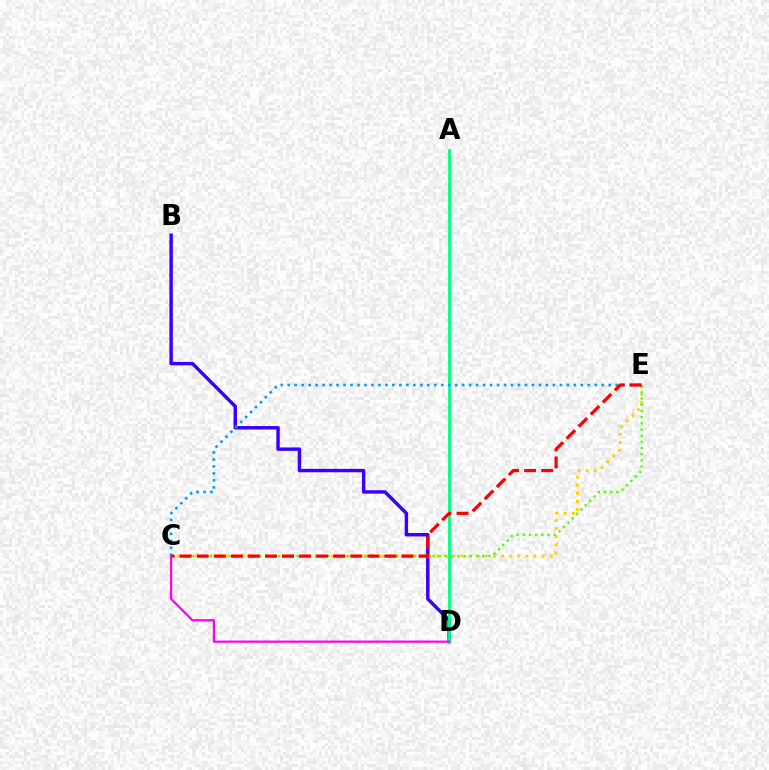{('B', 'D'): [{'color': '#3700ff', 'line_style': 'solid', 'thickness': 2.47}], ('C', 'E'): [{'color': '#ffd500', 'line_style': 'dotted', 'thickness': 2.2}, {'color': '#4fff00', 'line_style': 'dotted', 'thickness': 1.68}, {'color': '#009eff', 'line_style': 'dotted', 'thickness': 1.9}, {'color': '#ff0000', 'line_style': 'dashed', 'thickness': 2.32}], ('A', 'D'): [{'color': '#00ff86', 'line_style': 'solid', 'thickness': 2.04}], ('C', 'D'): [{'color': '#ff00ed', 'line_style': 'solid', 'thickness': 1.6}]}